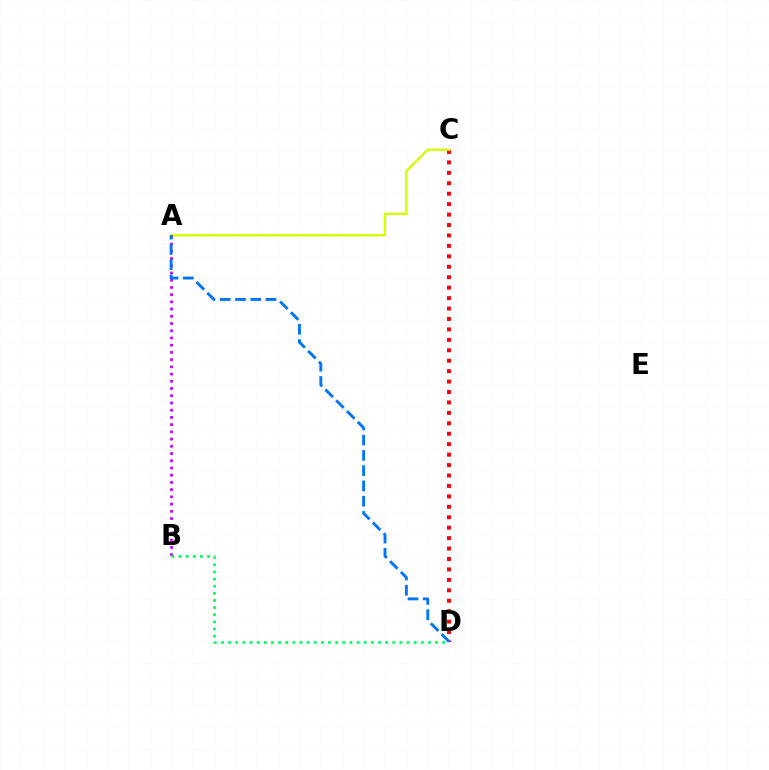{('C', 'D'): [{'color': '#ff0000', 'line_style': 'dotted', 'thickness': 2.84}], ('A', 'C'): [{'color': '#d1ff00', 'line_style': 'solid', 'thickness': 1.69}], ('A', 'B'): [{'color': '#b900ff', 'line_style': 'dotted', 'thickness': 1.96}], ('A', 'D'): [{'color': '#0074ff', 'line_style': 'dashed', 'thickness': 2.07}], ('B', 'D'): [{'color': '#00ff5c', 'line_style': 'dotted', 'thickness': 1.94}]}